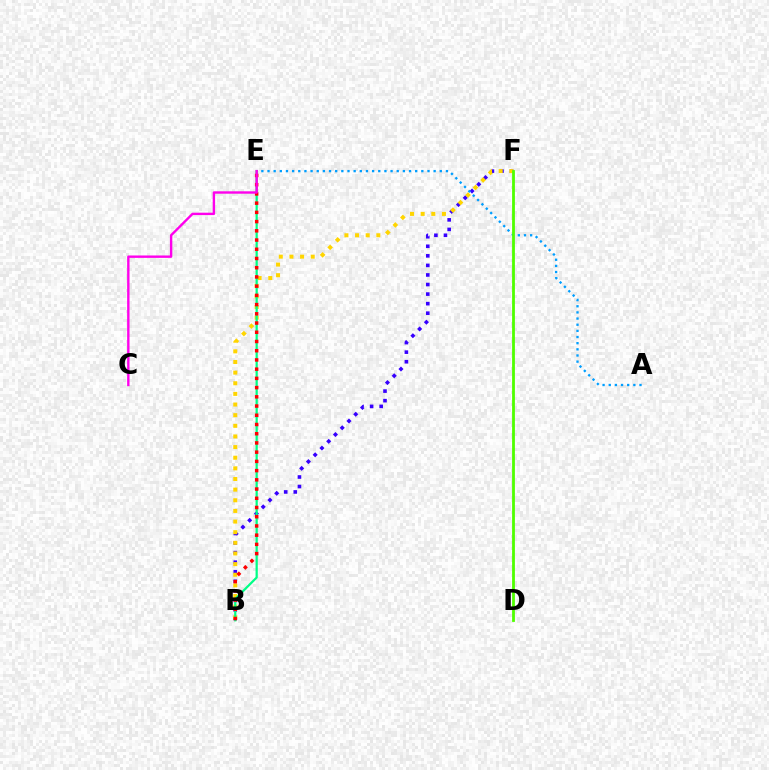{('B', 'F'): [{'color': '#3700ff', 'line_style': 'dotted', 'thickness': 2.6}, {'color': '#ffd500', 'line_style': 'dotted', 'thickness': 2.89}], ('B', 'E'): [{'color': '#00ff86', 'line_style': 'solid', 'thickness': 1.61}, {'color': '#ff0000', 'line_style': 'dotted', 'thickness': 2.51}], ('A', 'E'): [{'color': '#009eff', 'line_style': 'dotted', 'thickness': 1.67}], ('D', 'F'): [{'color': '#4fff00', 'line_style': 'solid', 'thickness': 2.01}], ('C', 'E'): [{'color': '#ff00ed', 'line_style': 'solid', 'thickness': 1.72}]}